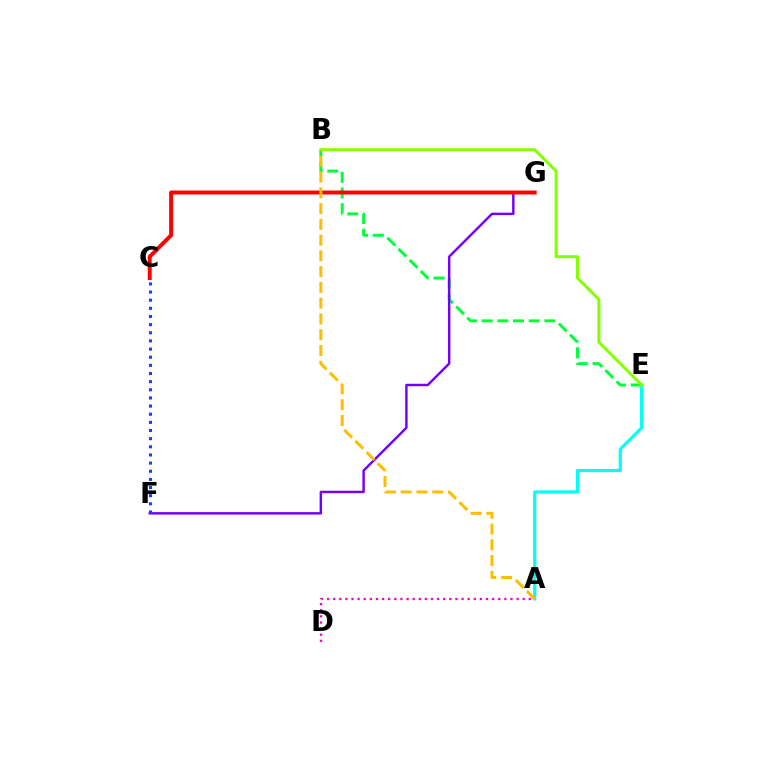{('B', 'E'): [{'color': '#00ff39', 'line_style': 'dashed', 'thickness': 2.13}, {'color': '#84ff00', 'line_style': 'solid', 'thickness': 2.14}], ('F', 'G'): [{'color': '#7200ff', 'line_style': 'solid', 'thickness': 1.75}], ('A', 'D'): [{'color': '#ff00cf', 'line_style': 'dotted', 'thickness': 1.66}], ('A', 'E'): [{'color': '#00fff6', 'line_style': 'solid', 'thickness': 2.29}], ('C', 'F'): [{'color': '#004bff', 'line_style': 'dotted', 'thickness': 2.21}], ('C', 'G'): [{'color': '#ff0000', 'line_style': 'solid', 'thickness': 2.85}], ('A', 'B'): [{'color': '#ffbd00', 'line_style': 'dashed', 'thickness': 2.14}]}